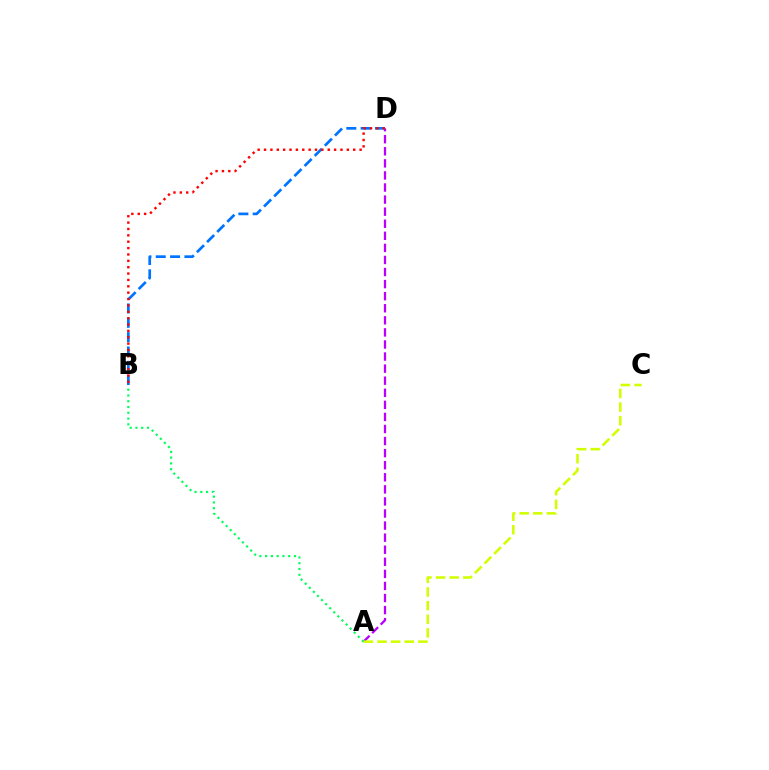{('A', 'D'): [{'color': '#b900ff', 'line_style': 'dashed', 'thickness': 1.64}], ('B', 'D'): [{'color': '#0074ff', 'line_style': 'dashed', 'thickness': 1.95}, {'color': '#ff0000', 'line_style': 'dotted', 'thickness': 1.73}], ('A', 'B'): [{'color': '#00ff5c', 'line_style': 'dotted', 'thickness': 1.57}], ('A', 'C'): [{'color': '#d1ff00', 'line_style': 'dashed', 'thickness': 1.85}]}